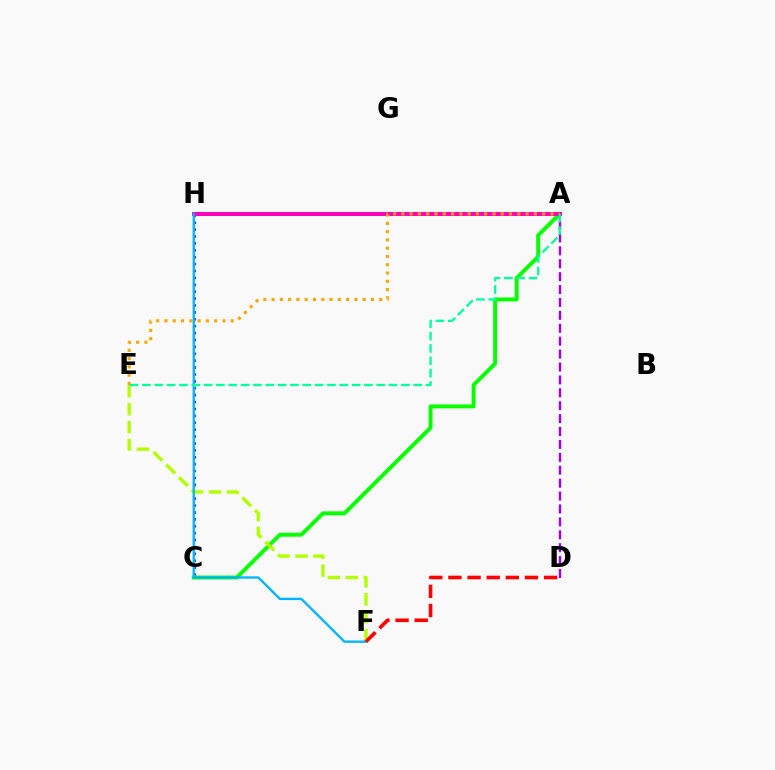{('C', 'H'): [{'color': '#0010ff', 'line_style': 'dotted', 'thickness': 1.87}], ('A', 'D'): [{'color': '#9b00ff', 'line_style': 'dashed', 'thickness': 1.75}], ('A', 'C'): [{'color': '#08ff00', 'line_style': 'solid', 'thickness': 2.84}], ('E', 'F'): [{'color': '#b3ff00', 'line_style': 'dashed', 'thickness': 2.44}], ('A', 'H'): [{'color': '#ff00bd', 'line_style': 'solid', 'thickness': 2.87}], ('A', 'E'): [{'color': '#ffa500', 'line_style': 'dotted', 'thickness': 2.25}, {'color': '#00ff9d', 'line_style': 'dashed', 'thickness': 1.68}], ('F', 'H'): [{'color': '#00b5ff', 'line_style': 'solid', 'thickness': 1.69}], ('D', 'F'): [{'color': '#ff0000', 'line_style': 'dashed', 'thickness': 2.6}]}